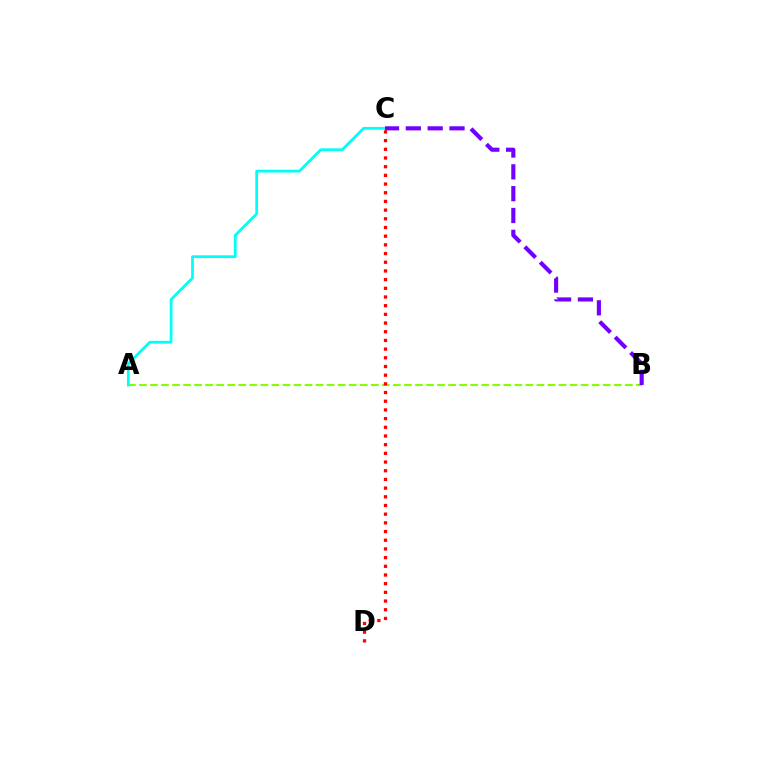{('A', 'B'): [{'color': '#84ff00', 'line_style': 'dashed', 'thickness': 1.5}], ('A', 'C'): [{'color': '#00fff6', 'line_style': 'solid', 'thickness': 2.01}], ('B', 'C'): [{'color': '#7200ff', 'line_style': 'dashed', 'thickness': 2.97}], ('C', 'D'): [{'color': '#ff0000', 'line_style': 'dotted', 'thickness': 2.36}]}